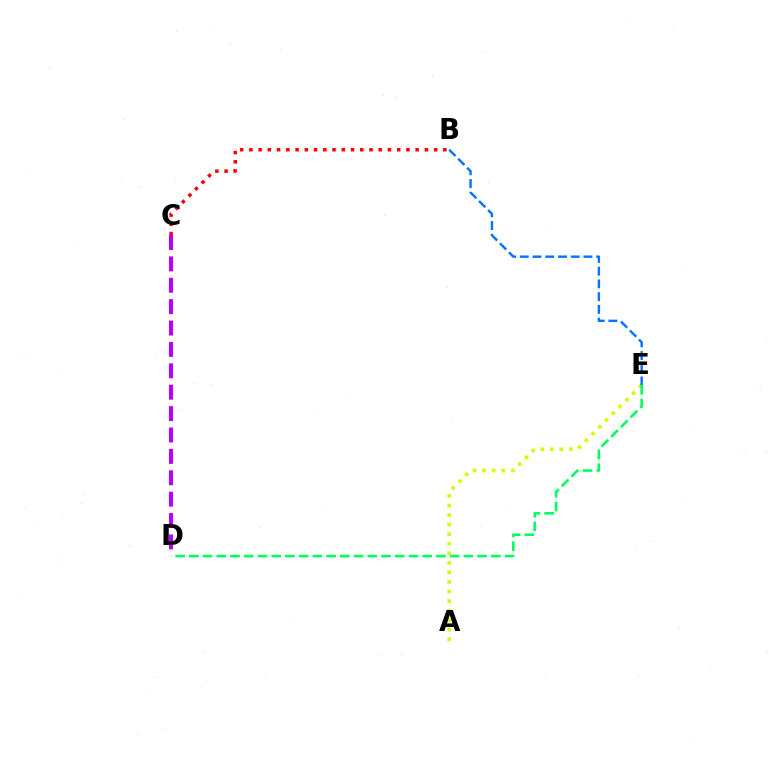{('A', 'E'): [{'color': '#d1ff00', 'line_style': 'dotted', 'thickness': 2.6}], ('B', 'C'): [{'color': '#ff0000', 'line_style': 'dotted', 'thickness': 2.51}], ('D', 'E'): [{'color': '#00ff5c', 'line_style': 'dashed', 'thickness': 1.86}], ('B', 'E'): [{'color': '#0074ff', 'line_style': 'dashed', 'thickness': 1.73}], ('C', 'D'): [{'color': '#b900ff', 'line_style': 'dashed', 'thickness': 2.91}]}